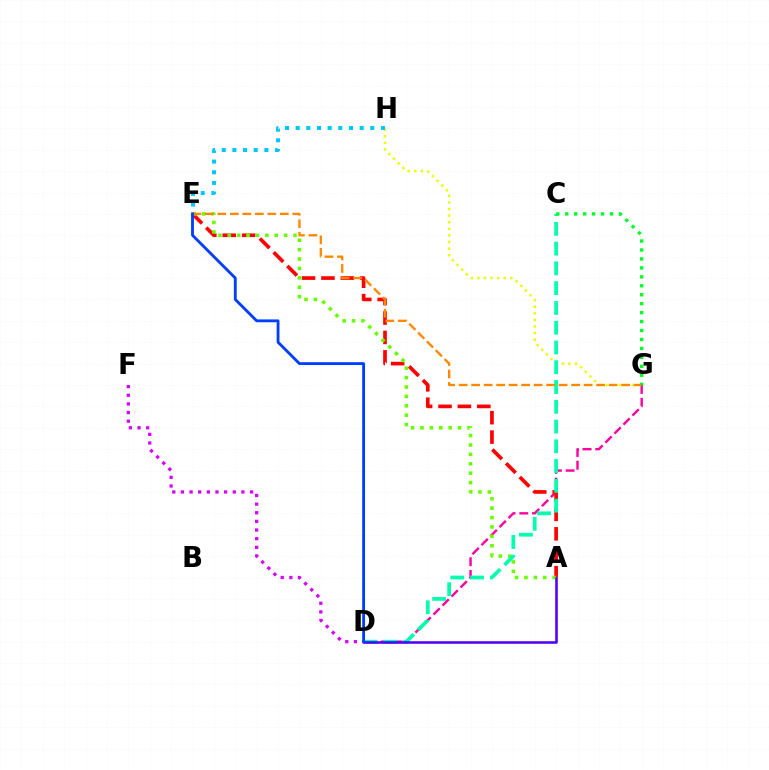{('D', 'G'): [{'color': '#ff00a0', 'line_style': 'dashed', 'thickness': 1.73}], ('D', 'F'): [{'color': '#d600ff', 'line_style': 'dotted', 'thickness': 2.35}], ('A', 'E'): [{'color': '#ff0000', 'line_style': 'dashed', 'thickness': 2.64}, {'color': '#66ff00', 'line_style': 'dotted', 'thickness': 2.55}], ('G', 'H'): [{'color': '#eeff00', 'line_style': 'dotted', 'thickness': 1.79}], ('E', 'H'): [{'color': '#00c7ff', 'line_style': 'dotted', 'thickness': 2.9}], ('C', 'D'): [{'color': '#00ffaf', 'line_style': 'dashed', 'thickness': 2.69}], ('A', 'D'): [{'color': '#4f00ff', 'line_style': 'solid', 'thickness': 1.85}], ('E', 'G'): [{'color': '#ff8800', 'line_style': 'dashed', 'thickness': 1.7}], ('D', 'E'): [{'color': '#003fff', 'line_style': 'solid', 'thickness': 2.05}], ('C', 'G'): [{'color': '#00ff27', 'line_style': 'dotted', 'thickness': 2.43}]}